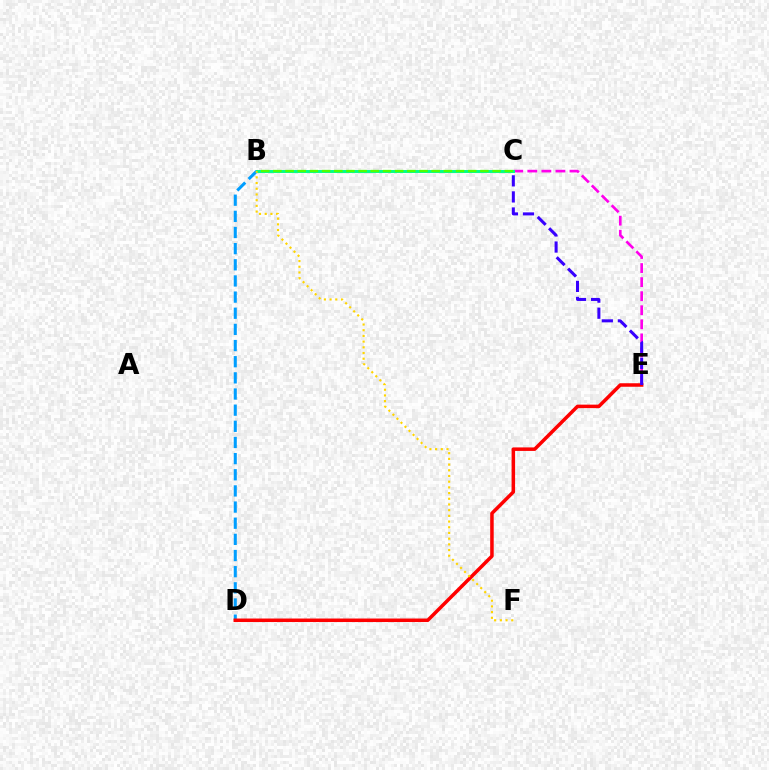{('C', 'E'): [{'color': '#ff00ed', 'line_style': 'dashed', 'thickness': 1.91}, {'color': '#3700ff', 'line_style': 'dashed', 'thickness': 2.18}], ('B', 'D'): [{'color': '#009eff', 'line_style': 'dashed', 'thickness': 2.19}], ('B', 'C'): [{'color': '#00ff86', 'line_style': 'solid', 'thickness': 2.12}, {'color': '#4fff00', 'line_style': 'dashed', 'thickness': 1.65}], ('D', 'E'): [{'color': '#ff0000', 'line_style': 'solid', 'thickness': 2.53}], ('B', 'F'): [{'color': '#ffd500', 'line_style': 'dotted', 'thickness': 1.55}]}